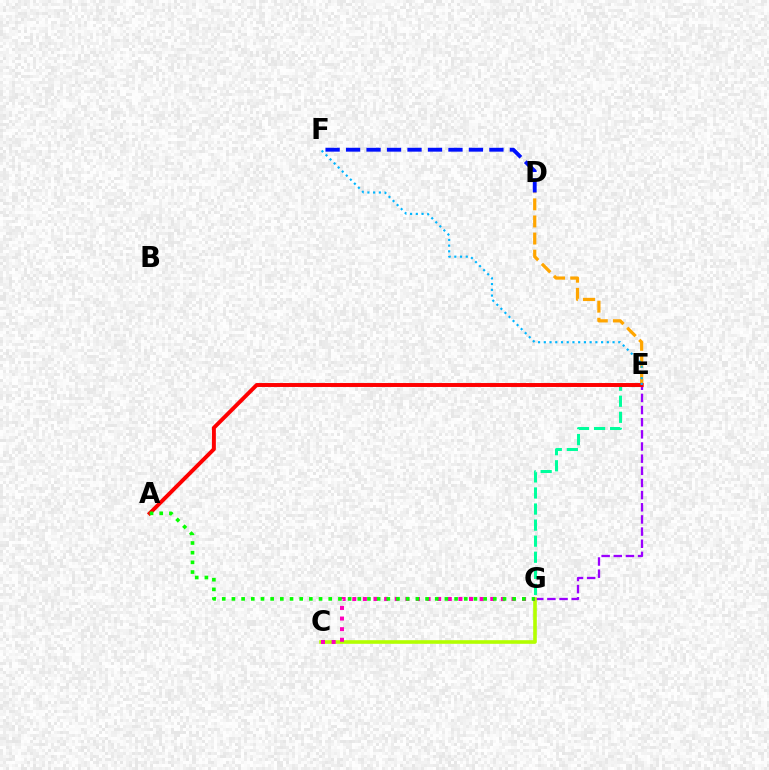{('E', 'G'): [{'color': '#9b00ff', 'line_style': 'dashed', 'thickness': 1.65}, {'color': '#00ff9d', 'line_style': 'dashed', 'thickness': 2.18}], ('C', 'G'): [{'color': '#b3ff00', 'line_style': 'solid', 'thickness': 2.61}, {'color': '#ff00bd', 'line_style': 'dotted', 'thickness': 2.88}], ('D', 'E'): [{'color': '#ffa500', 'line_style': 'dashed', 'thickness': 2.32}], ('A', 'E'): [{'color': '#ff0000', 'line_style': 'solid', 'thickness': 2.83}], ('E', 'F'): [{'color': '#00b5ff', 'line_style': 'dotted', 'thickness': 1.56}], ('D', 'F'): [{'color': '#0010ff', 'line_style': 'dashed', 'thickness': 2.78}], ('A', 'G'): [{'color': '#08ff00', 'line_style': 'dotted', 'thickness': 2.63}]}